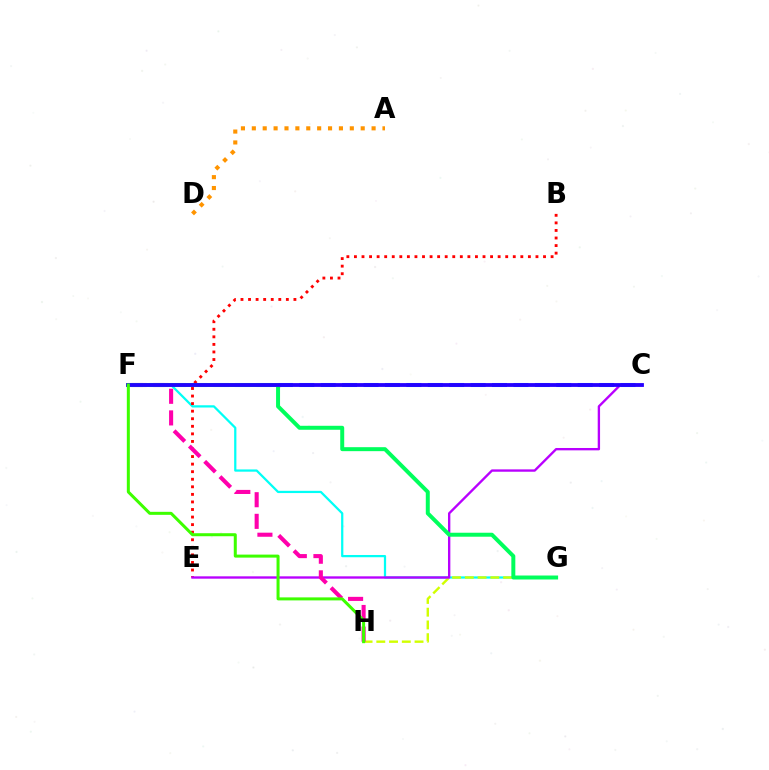{('F', 'G'): [{'color': '#00fff6', 'line_style': 'solid', 'thickness': 1.62}, {'color': '#00ff5c', 'line_style': 'solid', 'thickness': 2.86}], ('G', 'H'): [{'color': '#d1ff00', 'line_style': 'dashed', 'thickness': 1.73}], ('B', 'E'): [{'color': '#ff0000', 'line_style': 'dotted', 'thickness': 2.05}], ('C', 'E'): [{'color': '#b900ff', 'line_style': 'solid', 'thickness': 1.7}], ('C', 'F'): [{'color': '#0074ff', 'line_style': 'dashed', 'thickness': 2.91}, {'color': '#2500ff', 'line_style': 'solid', 'thickness': 2.74}], ('F', 'H'): [{'color': '#ff00ac', 'line_style': 'dashed', 'thickness': 2.94}, {'color': '#3dff00', 'line_style': 'solid', 'thickness': 2.17}], ('A', 'D'): [{'color': '#ff9400', 'line_style': 'dotted', 'thickness': 2.96}]}